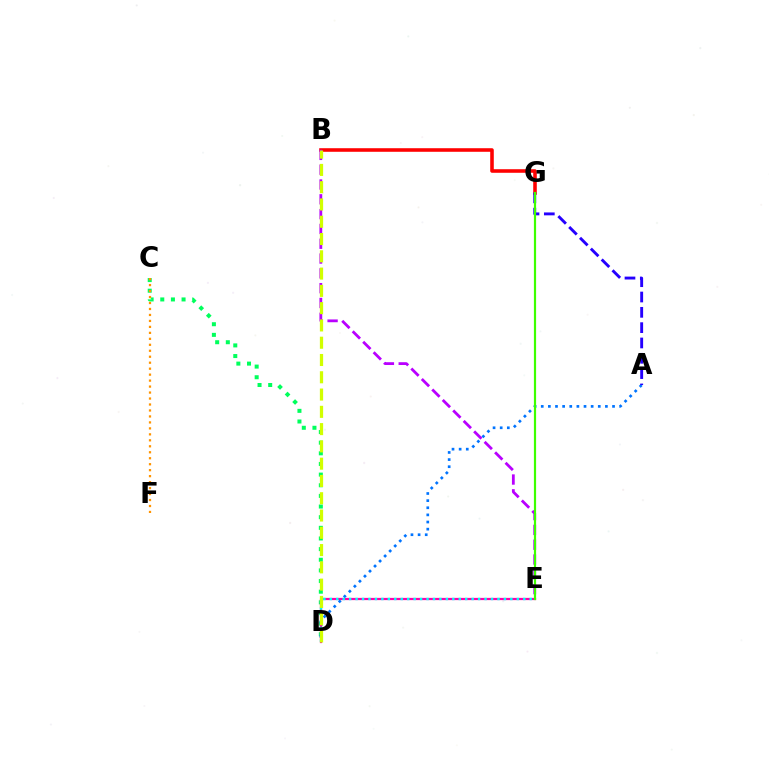{('C', 'D'): [{'color': '#00ff5c', 'line_style': 'dotted', 'thickness': 2.89}], ('C', 'F'): [{'color': '#ff9400', 'line_style': 'dotted', 'thickness': 1.62}], ('D', 'E'): [{'color': '#ff00ac', 'line_style': 'solid', 'thickness': 1.61}, {'color': '#00fff6', 'line_style': 'dotted', 'thickness': 1.75}], ('B', 'G'): [{'color': '#ff0000', 'line_style': 'solid', 'thickness': 2.57}], ('A', 'D'): [{'color': '#0074ff', 'line_style': 'dotted', 'thickness': 1.94}], ('B', 'E'): [{'color': '#b900ff', 'line_style': 'dashed', 'thickness': 2.01}], ('A', 'G'): [{'color': '#2500ff', 'line_style': 'dashed', 'thickness': 2.08}], ('B', 'D'): [{'color': '#d1ff00', 'line_style': 'dashed', 'thickness': 2.35}], ('E', 'G'): [{'color': '#3dff00', 'line_style': 'solid', 'thickness': 1.58}]}